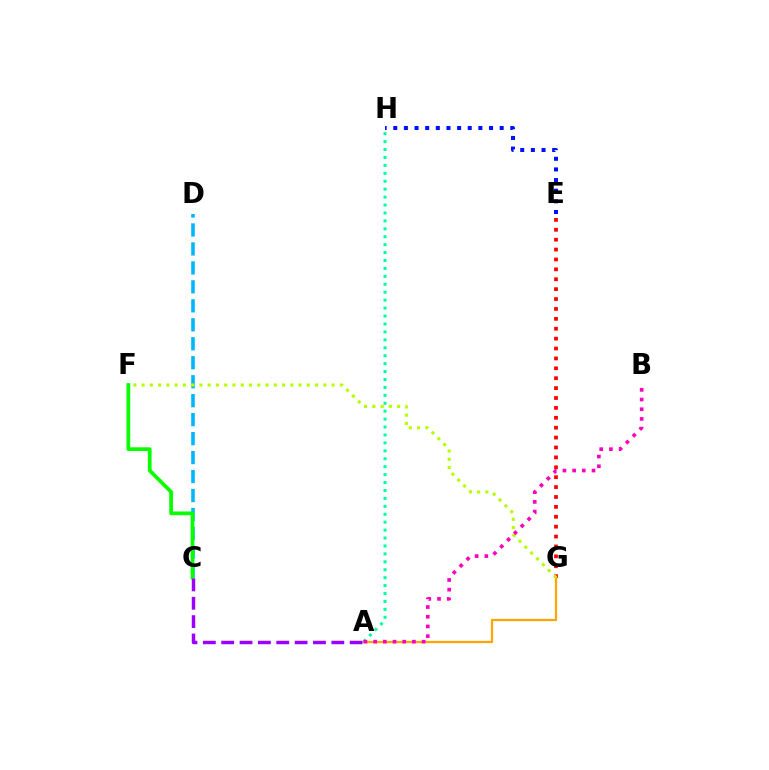{('C', 'D'): [{'color': '#00b5ff', 'line_style': 'dashed', 'thickness': 2.58}], ('E', 'G'): [{'color': '#ff0000', 'line_style': 'dotted', 'thickness': 2.69}], ('C', 'F'): [{'color': '#08ff00', 'line_style': 'solid', 'thickness': 2.69}], ('A', 'G'): [{'color': '#ffa500', 'line_style': 'solid', 'thickness': 1.61}], ('A', 'C'): [{'color': '#9b00ff', 'line_style': 'dashed', 'thickness': 2.49}], ('F', 'G'): [{'color': '#b3ff00', 'line_style': 'dotted', 'thickness': 2.24}], ('A', 'H'): [{'color': '#00ff9d', 'line_style': 'dotted', 'thickness': 2.15}], ('E', 'H'): [{'color': '#0010ff', 'line_style': 'dotted', 'thickness': 2.89}], ('A', 'B'): [{'color': '#ff00bd', 'line_style': 'dotted', 'thickness': 2.63}]}